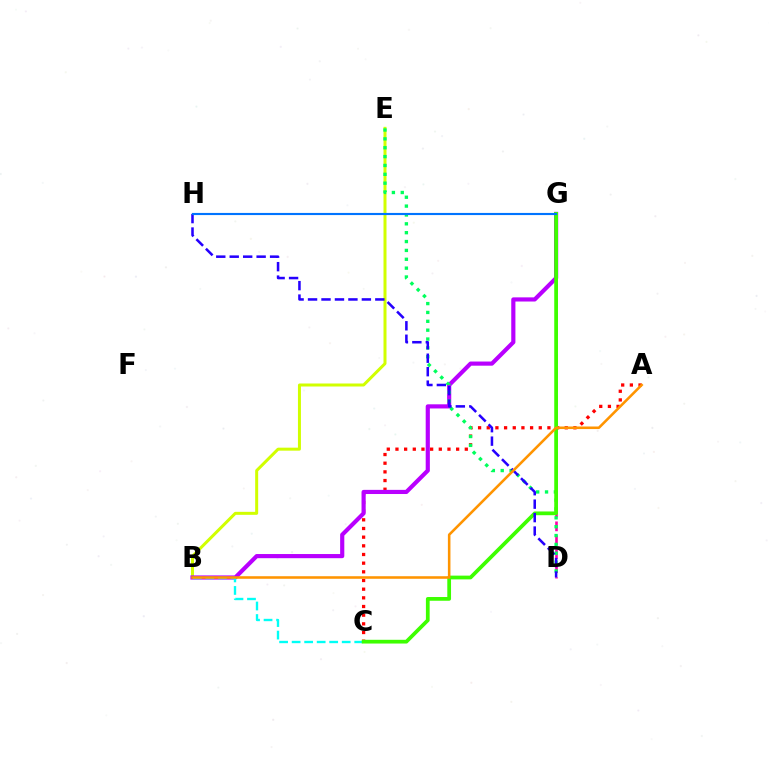{('B', 'E'): [{'color': '#d1ff00', 'line_style': 'solid', 'thickness': 2.16}], ('A', 'C'): [{'color': '#ff0000', 'line_style': 'dotted', 'thickness': 2.36}], ('B', 'G'): [{'color': '#b900ff', 'line_style': 'solid', 'thickness': 2.99}], ('B', 'C'): [{'color': '#00fff6', 'line_style': 'dashed', 'thickness': 1.7}], ('D', 'G'): [{'color': '#ff00ac', 'line_style': 'dashed', 'thickness': 1.9}], ('D', 'E'): [{'color': '#00ff5c', 'line_style': 'dotted', 'thickness': 2.41}], ('C', 'G'): [{'color': '#3dff00', 'line_style': 'solid', 'thickness': 2.69}], ('D', 'H'): [{'color': '#2500ff', 'line_style': 'dashed', 'thickness': 1.83}], ('G', 'H'): [{'color': '#0074ff', 'line_style': 'solid', 'thickness': 1.54}], ('A', 'B'): [{'color': '#ff9400', 'line_style': 'solid', 'thickness': 1.85}]}